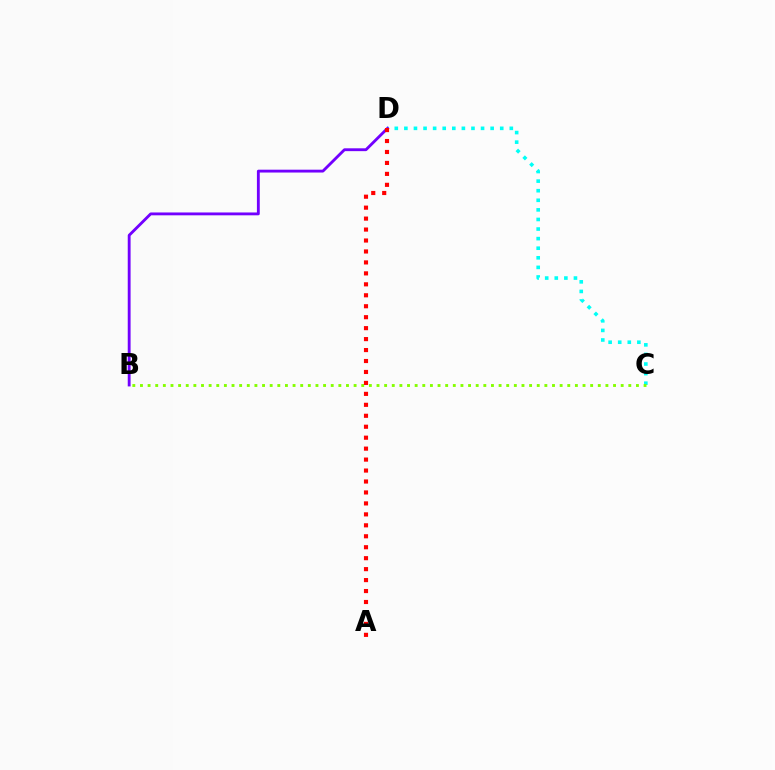{('C', 'D'): [{'color': '#00fff6', 'line_style': 'dotted', 'thickness': 2.6}], ('B', 'D'): [{'color': '#7200ff', 'line_style': 'solid', 'thickness': 2.05}], ('B', 'C'): [{'color': '#84ff00', 'line_style': 'dotted', 'thickness': 2.07}], ('A', 'D'): [{'color': '#ff0000', 'line_style': 'dotted', 'thickness': 2.98}]}